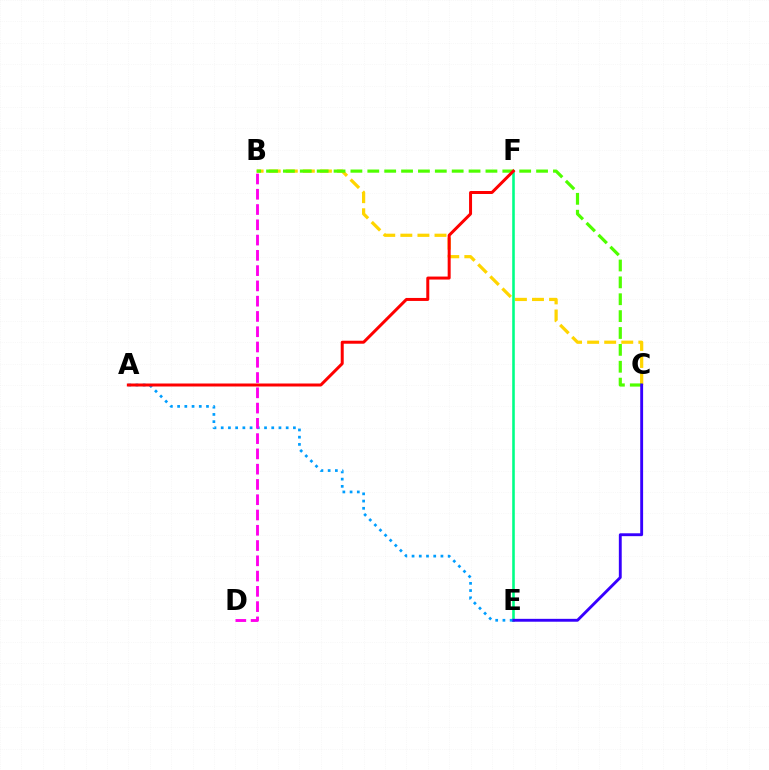{('B', 'C'): [{'color': '#ffd500', 'line_style': 'dashed', 'thickness': 2.32}, {'color': '#4fff00', 'line_style': 'dashed', 'thickness': 2.29}], ('E', 'F'): [{'color': '#00ff86', 'line_style': 'solid', 'thickness': 1.87}], ('C', 'E'): [{'color': '#3700ff', 'line_style': 'solid', 'thickness': 2.07}], ('A', 'E'): [{'color': '#009eff', 'line_style': 'dotted', 'thickness': 1.96}], ('A', 'F'): [{'color': '#ff0000', 'line_style': 'solid', 'thickness': 2.15}], ('B', 'D'): [{'color': '#ff00ed', 'line_style': 'dashed', 'thickness': 2.07}]}